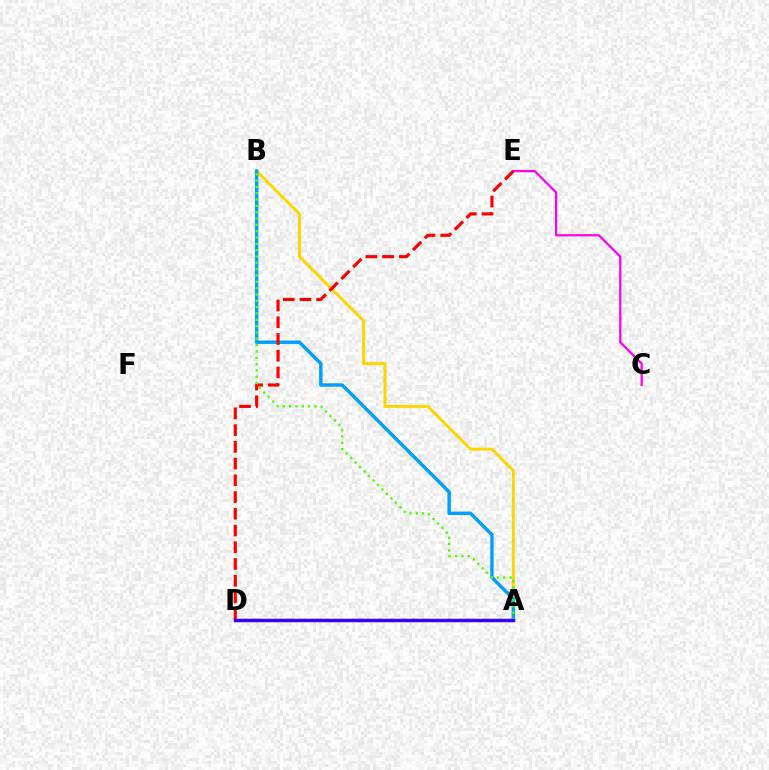{('A', 'B'): [{'color': '#ffd500', 'line_style': 'solid', 'thickness': 2.13}, {'color': '#009eff', 'line_style': 'solid', 'thickness': 2.46}, {'color': '#4fff00', 'line_style': 'dotted', 'thickness': 1.72}], ('A', 'D'): [{'color': '#00ff86', 'line_style': 'dashed', 'thickness': 1.57}, {'color': '#3700ff', 'line_style': 'solid', 'thickness': 2.5}], ('C', 'E'): [{'color': '#ff00ed', 'line_style': 'solid', 'thickness': 1.6}], ('D', 'E'): [{'color': '#ff0000', 'line_style': 'dashed', 'thickness': 2.27}]}